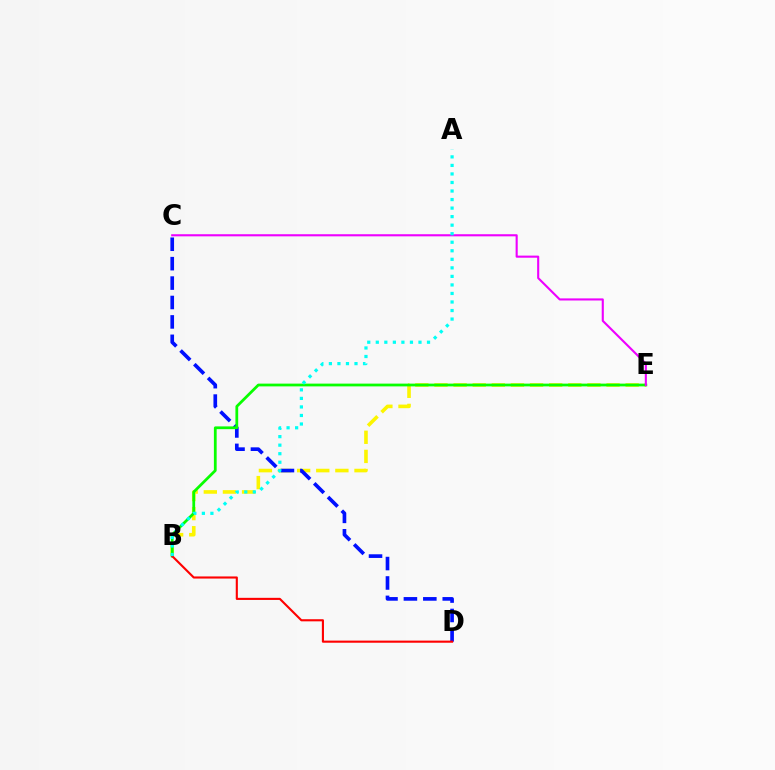{('B', 'E'): [{'color': '#fcf500', 'line_style': 'dashed', 'thickness': 2.6}, {'color': '#08ff00', 'line_style': 'solid', 'thickness': 1.99}], ('C', 'D'): [{'color': '#0010ff', 'line_style': 'dashed', 'thickness': 2.64}], ('B', 'D'): [{'color': '#ff0000', 'line_style': 'solid', 'thickness': 1.52}], ('C', 'E'): [{'color': '#ee00ff', 'line_style': 'solid', 'thickness': 1.52}], ('A', 'B'): [{'color': '#00fff6', 'line_style': 'dotted', 'thickness': 2.32}]}